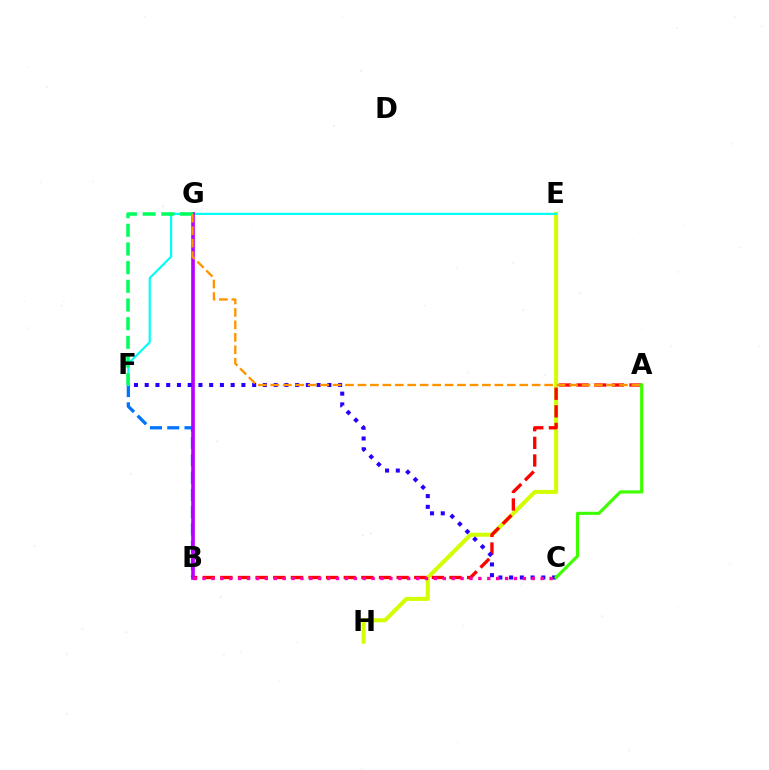{('E', 'H'): [{'color': '#d1ff00', 'line_style': 'solid', 'thickness': 2.9}], ('B', 'F'): [{'color': '#0074ff', 'line_style': 'dashed', 'thickness': 2.35}], ('E', 'F'): [{'color': '#00fff6', 'line_style': 'solid', 'thickness': 1.57}], ('A', 'B'): [{'color': '#ff0000', 'line_style': 'dashed', 'thickness': 2.39}], ('B', 'G'): [{'color': '#b900ff', 'line_style': 'solid', 'thickness': 2.63}], ('C', 'F'): [{'color': '#2500ff', 'line_style': 'dotted', 'thickness': 2.92}], ('F', 'G'): [{'color': '#00ff5c', 'line_style': 'dashed', 'thickness': 2.54}], ('B', 'C'): [{'color': '#ff00ac', 'line_style': 'dotted', 'thickness': 2.42}], ('A', 'G'): [{'color': '#ff9400', 'line_style': 'dashed', 'thickness': 1.69}], ('A', 'C'): [{'color': '#3dff00', 'line_style': 'solid', 'thickness': 2.26}]}